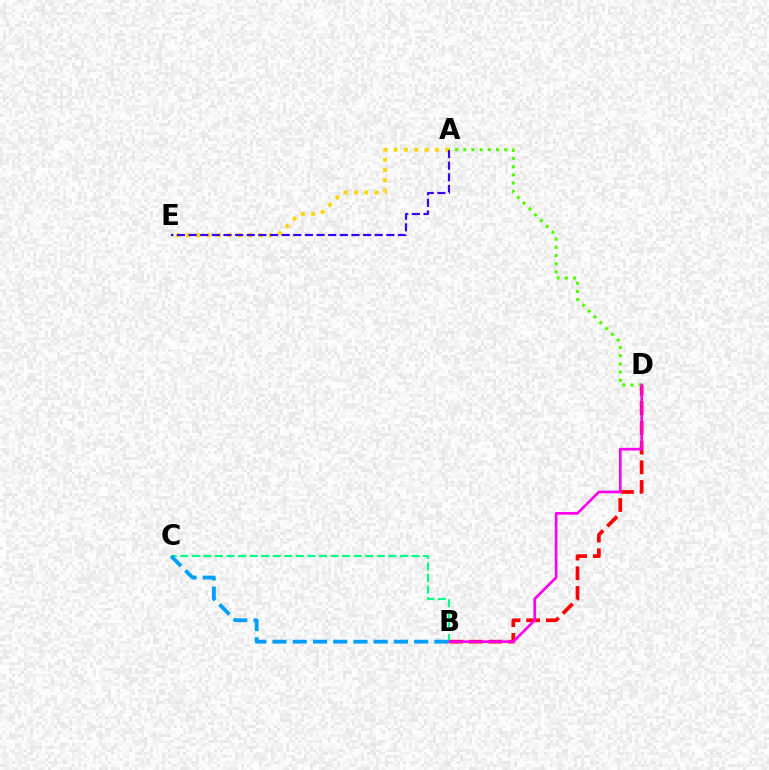{('A', 'E'): [{'color': '#ffd500', 'line_style': 'dotted', 'thickness': 2.8}, {'color': '#3700ff', 'line_style': 'dashed', 'thickness': 1.58}], ('B', 'D'): [{'color': '#ff0000', 'line_style': 'dashed', 'thickness': 2.68}, {'color': '#ff00ed', 'line_style': 'solid', 'thickness': 1.92}], ('B', 'C'): [{'color': '#00ff86', 'line_style': 'dashed', 'thickness': 1.57}, {'color': '#009eff', 'line_style': 'dashed', 'thickness': 2.75}], ('A', 'D'): [{'color': '#4fff00', 'line_style': 'dotted', 'thickness': 2.23}]}